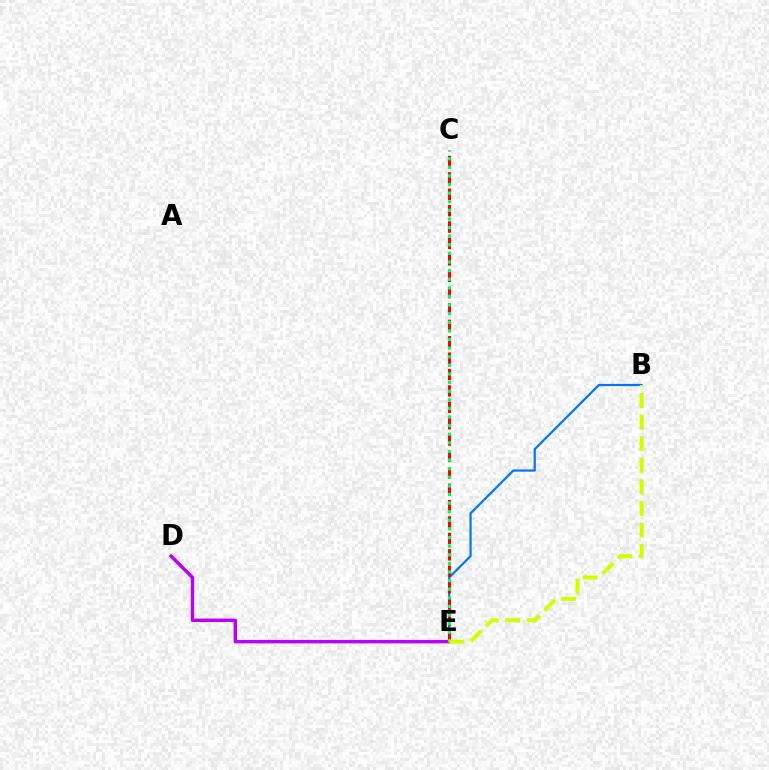{('B', 'E'): [{'color': '#0074ff', 'line_style': 'solid', 'thickness': 1.58}, {'color': '#d1ff00', 'line_style': 'dashed', 'thickness': 2.93}], ('C', 'E'): [{'color': '#ff0000', 'line_style': 'dashed', 'thickness': 2.23}, {'color': '#00ff5c', 'line_style': 'dotted', 'thickness': 2.34}], ('D', 'E'): [{'color': '#b900ff', 'line_style': 'solid', 'thickness': 2.48}]}